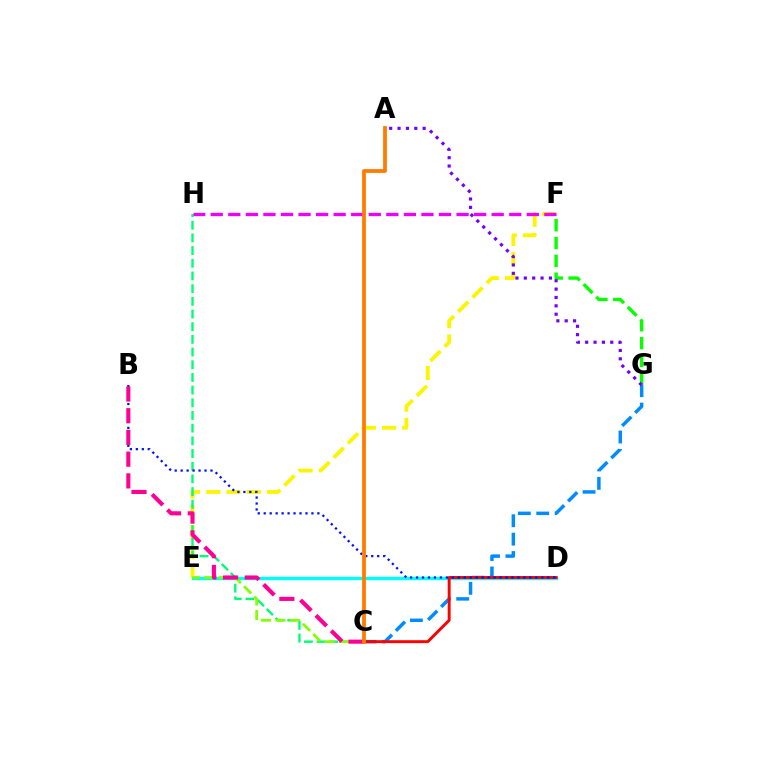{('F', 'G'): [{'color': '#08ff00', 'line_style': 'dashed', 'thickness': 2.42}], ('E', 'F'): [{'color': '#fcf500', 'line_style': 'dashed', 'thickness': 2.75}], ('C', 'G'): [{'color': '#008cff', 'line_style': 'dashed', 'thickness': 2.5}], ('D', 'E'): [{'color': '#00fff6', 'line_style': 'solid', 'thickness': 2.46}], ('C', 'H'): [{'color': '#00ff74', 'line_style': 'dashed', 'thickness': 1.72}], ('A', 'G'): [{'color': '#7200ff', 'line_style': 'dotted', 'thickness': 2.27}], ('C', 'E'): [{'color': '#84ff00', 'line_style': 'dashed', 'thickness': 1.97}], ('C', 'D'): [{'color': '#ff0000', 'line_style': 'solid', 'thickness': 2.1}], ('B', 'D'): [{'color': '#0010ff', 'line_style': 'dotted', 'thickness': 1.62}], ('F', 'H'): [{'color': '#ee00ff', 'line_style': 'dashed', 'thickness': 2.39}], ('B', 'C'): [{'color': '#ff0094', 'line_style': 'dashed', 'thickness': 2.95}], ('A', 'C'): [{'color': '#ff7c00', 'line_style': 'solid', 'thickness': 2.73}]}